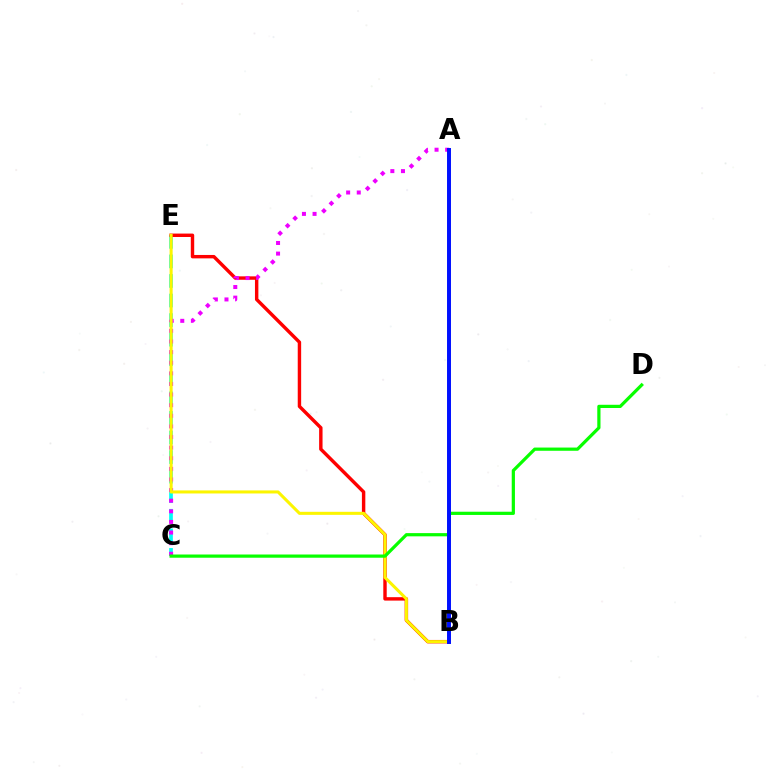{('C', 'E'): [{'color': '#00fff6', 'line_style': 'dashed', 'thickness': 2.66}], ('B', 'E'): [{'color': '#ff0000', 'line_style': 'solid', 'thickness': 2.46}, {'color': '#fcf500', 'line_style': 'solid', 'thickness': 2.2}], ('A', 'C'): [{'color': '#ee00ff', 'line_style': 'dotted', 'thickness': 2.88}], ('C', 'D'): [{'color': '#08ff00', 'line_style': 'solid', 'thickness': 2.32}], ('A', 'B'): [{'color': '#0010ff', 'line_style': 'solid', 'thickness': 2.85}]}